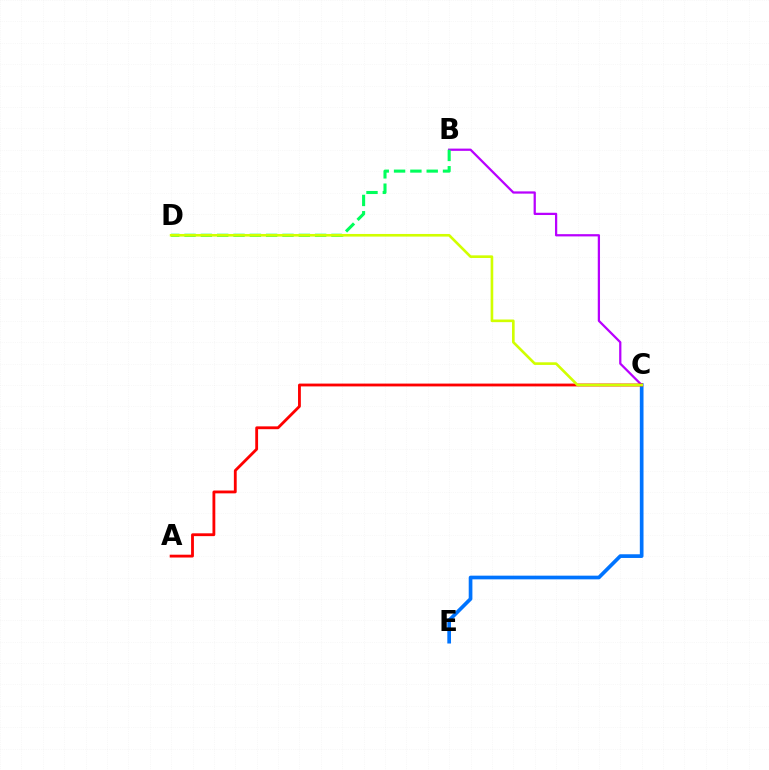{('C', 'E'): [{'color': '#0074ff', 'line_style': 'solid', 'thickness': 2.65}], ('B', 'C'): [{'color': '#b900ff', 'line_style': 'solid', 'thickness': 1.62}], ('A', 'C'): [{'color': '#ff0000', 'line_style': 'solid', 'thickness': 2.03}], ('B', 'D'): [{'color': '#00ff5c', 'line_style': 'dashed', 'thickness': 2.22}], ('C', 'D'): [{'color': '#d1ff00', 'line_style': 'solid', 'thickness': 1.9}]}